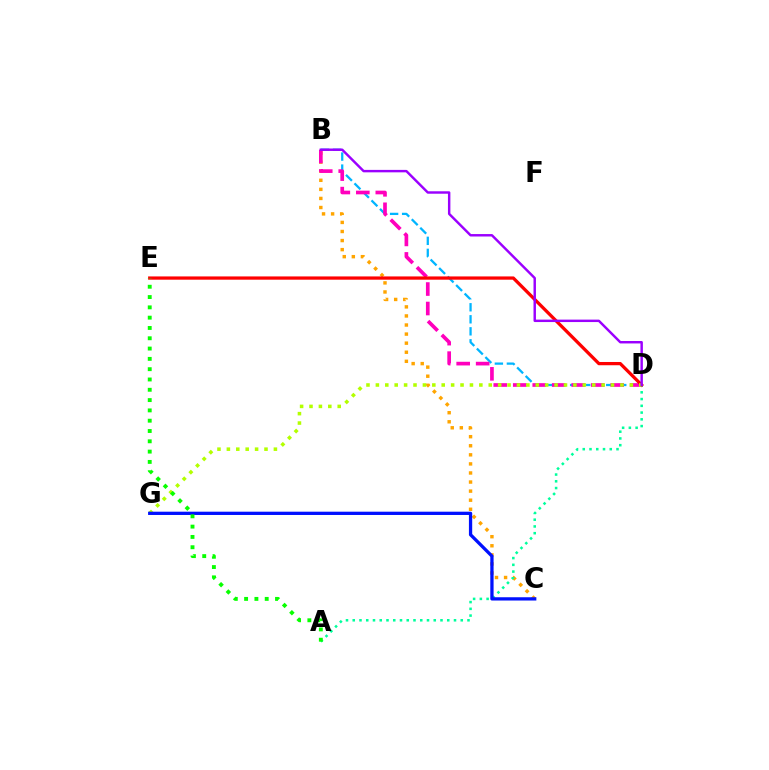{('B', 'C'): [{'color': '#ffa500', 'line_style': 'dotted', 'thickness': 2.47}], ('A', 'D'): [{'color': '#00ff9d', 'line_style': 'dotted', 'thickness': 1.83}], ('B', 'D'): [{'color': '#00b5ff', 'line_style': 'dashed', 'thickness': 1.63}, {'color': '#ff00bd', 'line_style': 'dashed', 'thickness': 2.65}, {'color': '#9b00ff', 'line_style': 'solid', 'thickness': 1.76}], ('D', 'E'): [{'color': '#ff0000', 'line_style': 'solid', 'thickness': 2.35}], ('D', 'G'): [{'color': '#b3ff00', 'line_style': 'dotted', 'thickness': 2.56}], ('C', 'G'): [{'color': '#0010ff', 'line_style': 'solid', 'thickness': 2.36}], ('A', 'E'): [{'color': '#08ff00', 'line_style': 'dotted', 'thickness': 2.8}]}